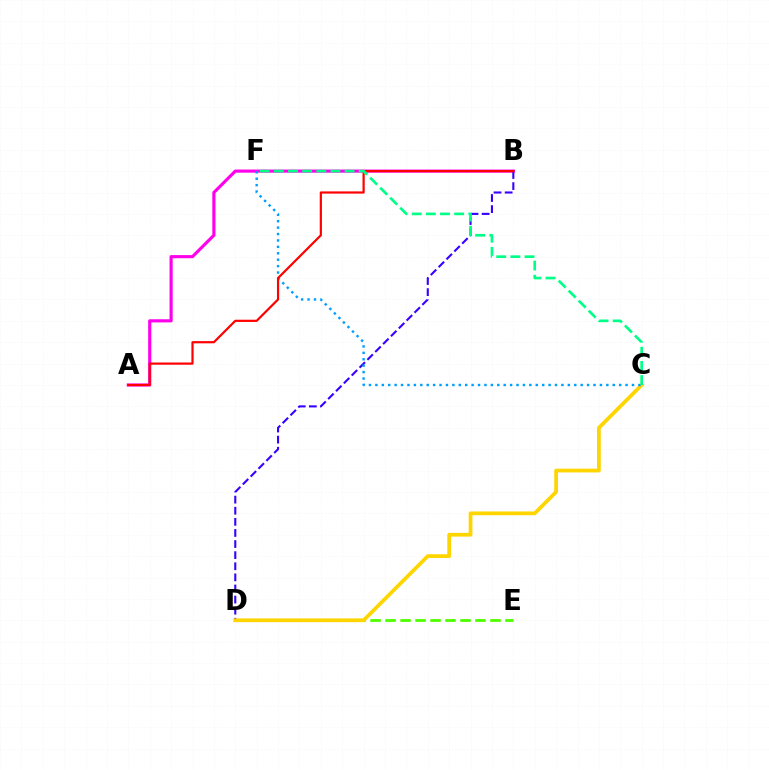{('A', 'B'): [{'color': '#ff00ed', 'line_style': 'solid', 'thickness': 2.26}, {'color': '#ff0000', 'line_style': 'solid', 'thickness': 1.58}], ('D', 'E'): [{'color': '#4fff00', 'line_style': 'dashed', 'thickness': 2.04}], ('B', 'D'): [{'color': '#3700ff', 'line_style': 'dashed', 'thickness': 1.51}], ('C', 'D'): [{'color': '#ffd500', 'line_style': 'solid', 'thickness': 2.7}], ('C', 'F'): [{'color': '#009eff', 'line_style': 'dotted', 'thickness': 1.74}, {'color': '#00ff86', 'line_style': 'dashed', 'thickness': 1.92}]}